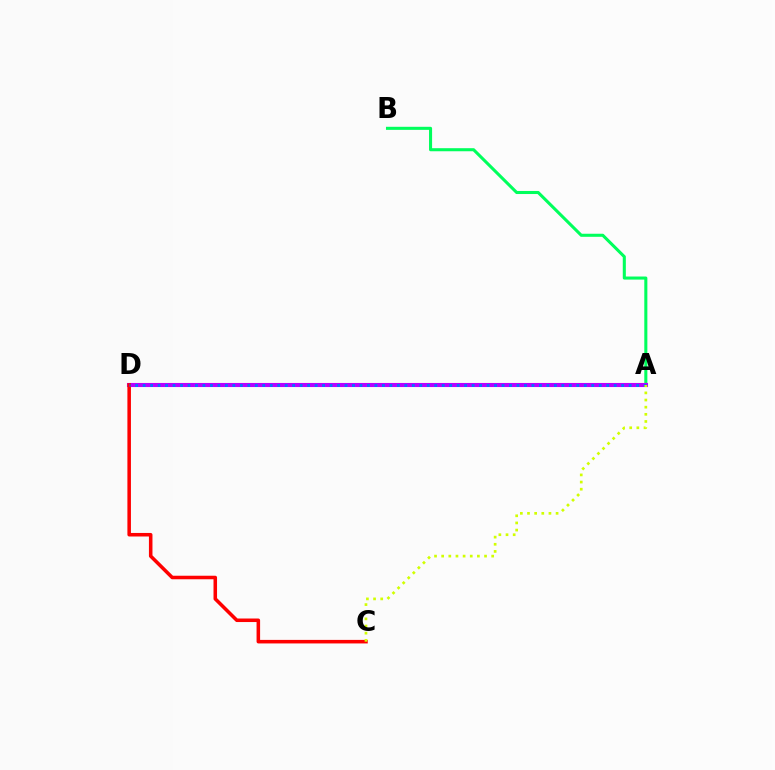{('A', 'B'): [{'color': '#00ff5c', 'line_style': 'solid', 'thickness': 2.21}], ('A', 'D'): [{'color': '#b900ff', 'line_style': 'solid', 'thickness': 2.94}, {'color': '#0074ff', 'line_style': 'dotted', 'thickness': 2.03}], ('C', 'D'): [{'color': '#ff0000', 'line_style': 'solid', 'thickness': 2.55}], ('A', 'C'): [{'color': '#d1ff00', 'line_style': 'dotted', 'thickness': 1.94}]}